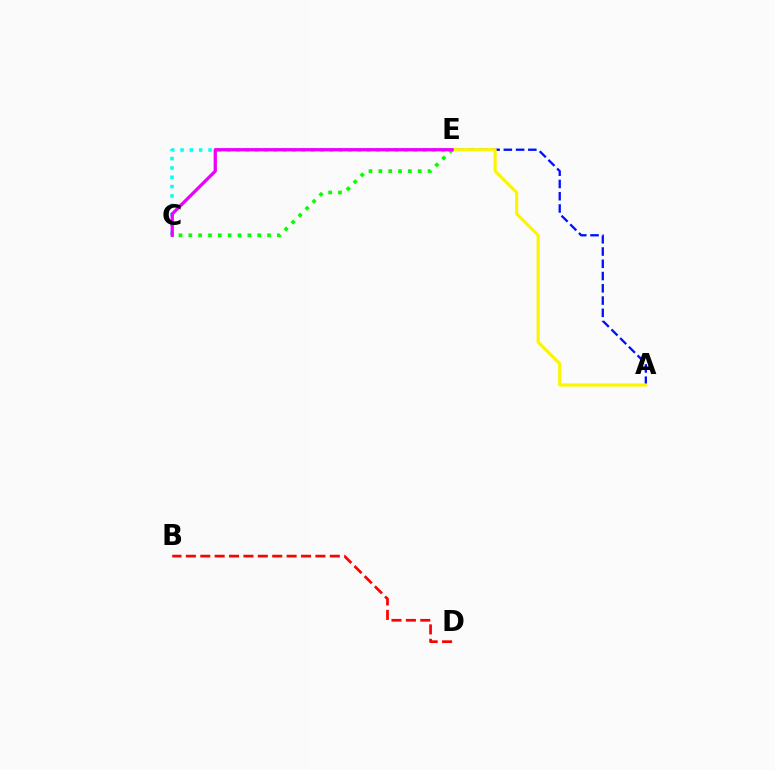{('C', 'E'): [{'color': '#00fff6', 'line_style': 'dotted', 'thickness': 2.53}, {'color': '#08ff00', 'line_style': 'dotted', 'thickness': 2.67}, {'color': '#ee00ff', 'line_style': 'solid', 'thickness': 2.35}], ('A', 'E'): [{'color': '#0010ff', 'line_style': 'dashed', 'thickness': 1.67}, {'color': '#fcf500', 'line_style': 'solid', 'thickness': 2.27}], ('B', 'D'): [{'color': '#ff0000', 'line_style': 'dashed', 'thickness': 1.95}]}